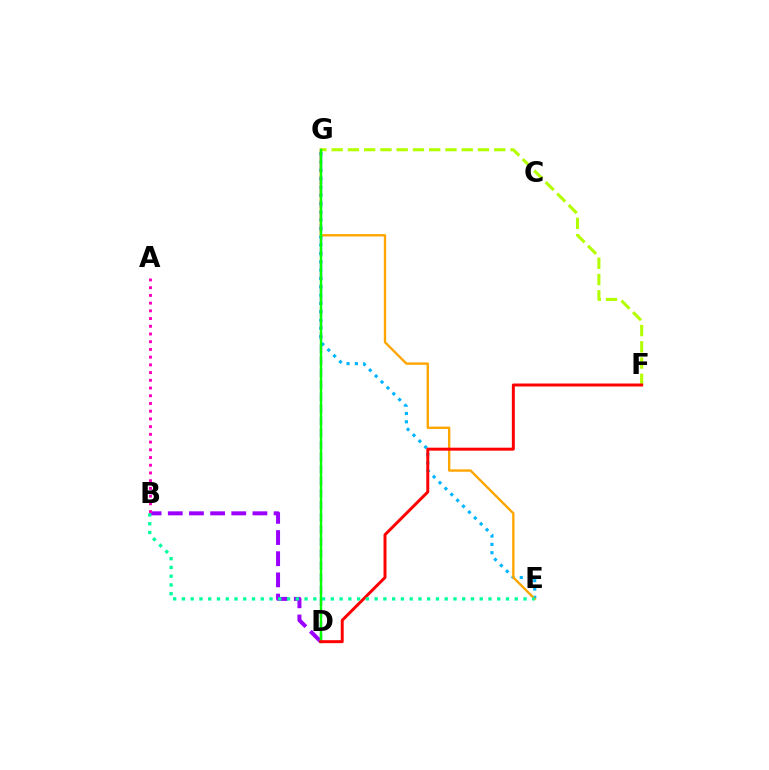{('F', 'G'): [{'color': '#b3ff00', 'line_style': 'dashed', 'thickness': 2.21}], ('E', 'G'): [{'color': '#00b5ff', 'line_style': 'dotted', 'thickness': 2.26}, {'color': '#ffa500', 'line_style': 'solid', 'thickness': 1.7}], ('D', 'G'): [{'color': '#0010ff', 'line_style': 'dashed', 'thickness': 1.64}, {'color': '#08ff00', 'line_style': 'solid', 'thickness': 1.75}], ('B', 'D'): [{'color': '#9b00ff', 'line_style': 'dashed', 'thickness': 2.88}], ('A', 'B'): [{'color': '#ff00bd', 'line_style': 'dotted', 'thickness': 2.1}], ('D', 'F'): [{'color': '#ff0000', 'line_style': 'solid', 'thickness': 2.13}], ('B', 'E'): [{'color': '#00ff9d', 'line_style': 'dotted', 'thickness': 2.38}]}